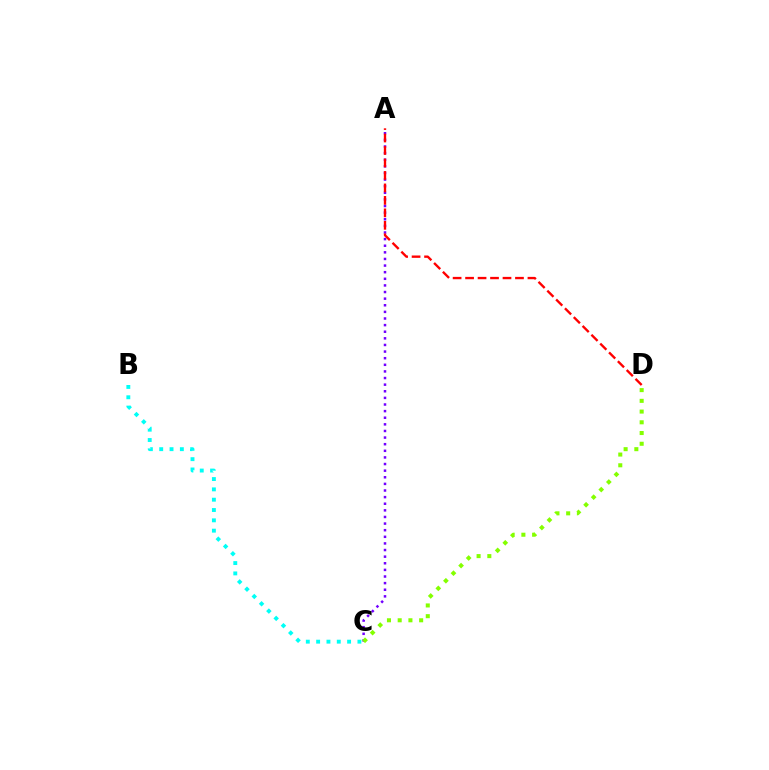{('A', 'C'): [{'color': '#7200ff', 'line_style': 'dotted', 'thickness': 1.8}], ('A', 'D'): [{'color': '#ff0000', 'line_style': 'dashed', 'thickness': 1.69}], ('B', 'C'): [{'color': '#00fff6', 'line_style': 'dotted', 'thickness': 2.8}], ('C', 'D'): [{'color': '#84ff00', 'line_style': 'dotted', 'thickness': 2.91}]}